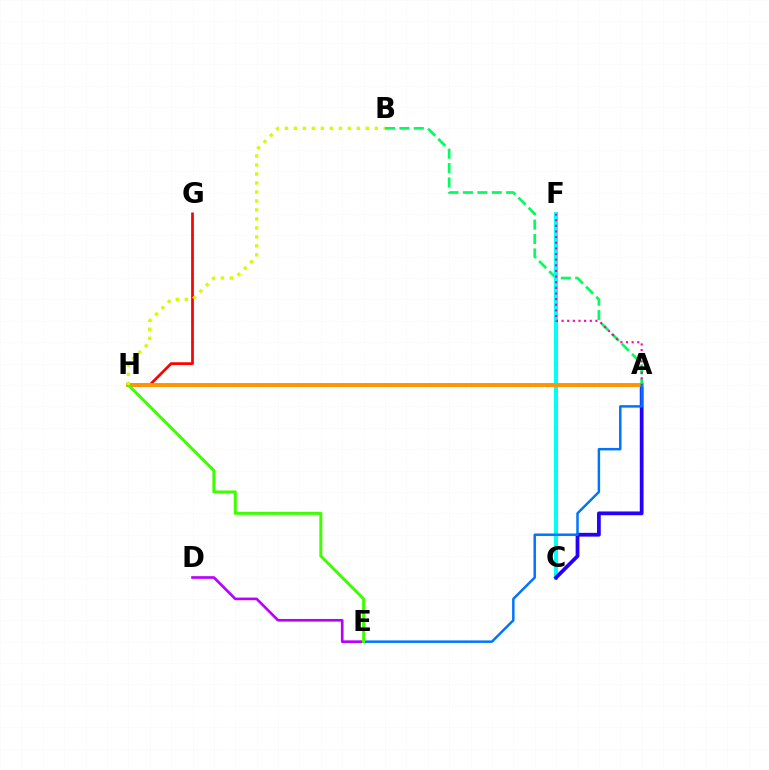{('A', 'B'): [{'color': '#00ff5c', 'line_style': 'dashed', 'thickness': 1.96}], ('C', 'F'): [{'color': '#00fff6', 'line_style': 'solid', 'thickness': 2.86}], ('A', 'C'): [{'color': '#2500ff', 'line_style': 'solid', 'thickness': 2.71}], ('A', 'F'): [{'color': '#ff00ac', 'line_style': 'dotted', 'thickness': 1.53}], ('G', 'H'): [{'color': '#ff0000', 'line_style': 'solid', 'thickness': 1.97}], ('A', 'H'): [{'color': '#ff9400', 'line_style': 'solid', 'thickness': 2.81}], ('A', 'E'): [{'color': '#0074ff', 'line_style': 'solid', 'thickness': 1.78}], ('D', 'E'): [{'color': '#b900ff', 'line_style': 'solid', 'thickness': 1.91}], ('E', 'H'): [{'color': '#3dff00', 'line_style': 'solid', 'thickness': 2.15}], ('B', 'H'): [{'color': '#d1ff00', 'line_style': 'dotted', 'thickness': 2.44}]}